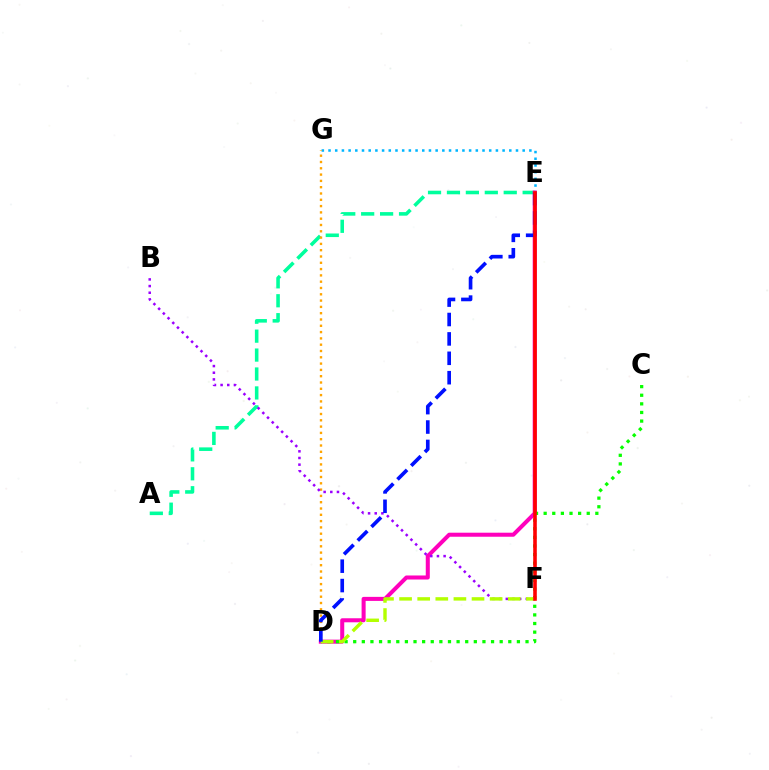{('A', 'E'): [{'color': '#00ff9d', 'line_style': 'dashed', 'thickness': 2.57}], ('E', 'G'): [{'color': '#00b5ff', 'line_style': 'dotted', 'thickness': 1.82}], ('D', 'G'): [{'color': '#ffa500', 'line_style': 'dotted', 'thickness': 1.71}], ('D', 'E'): [{'color': '#ff00bd', 'line_style': 'solid', 'thickness': 2.91}, {'color': '#0010ff', 'line_style': 'dashed', 'thickness': 2.64}], ('C', 'D'): [{'color': '#08ff00', 'line_style': 'dotted', 'thickness': 2.34}], ('B', 'F'): [{'color': '#9b00ff', 'line_style': 'dotted', 'thickness': 1.81}], ('D', 'F'): [{'color': '#b3ff00', 'line_style': 'dashed', 'thickness': 2.46}], ('E', 'F'): [{'color': '#ff0000', 'line_style': 'solid', 'thickness': 2.58}]}